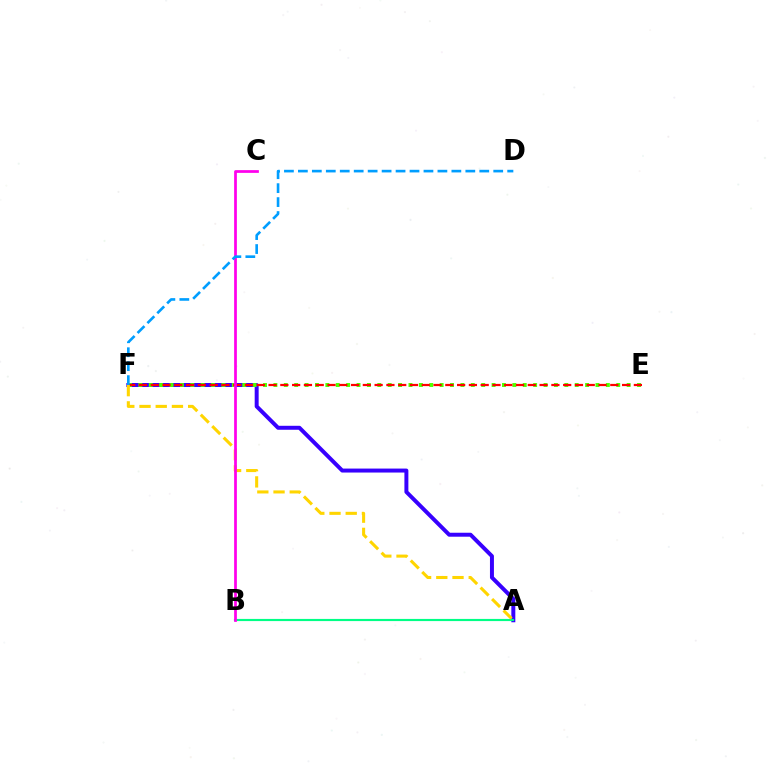{('A', 'F'): [{'color': '#3700ff', 'line_style': 'solid', 'thickness': 2.86}, {'color': '#ffd500', 'line_style': 'dashed', 'thickness': 2.2}], ('E', 'F'): [{'color': '#4fff00', 'line_style': 'dotted', 'thickness': 2.82}, {'color': '#ff0000', 'line_style': 'dashed', 'thickness': 1.6}], ('A', 'B'): [{'color': '#00ff86', 'line_style': 'solid', 'thickness': 1.56}], ('B', 'C'): [{'color': '#ff00ed', 'line_style': 'solid', 'thickness': 1.97}], ('D', 'F'): [{'color': '#009eff', 'line_style': 'dashed', 'thickness': 1.9}]}